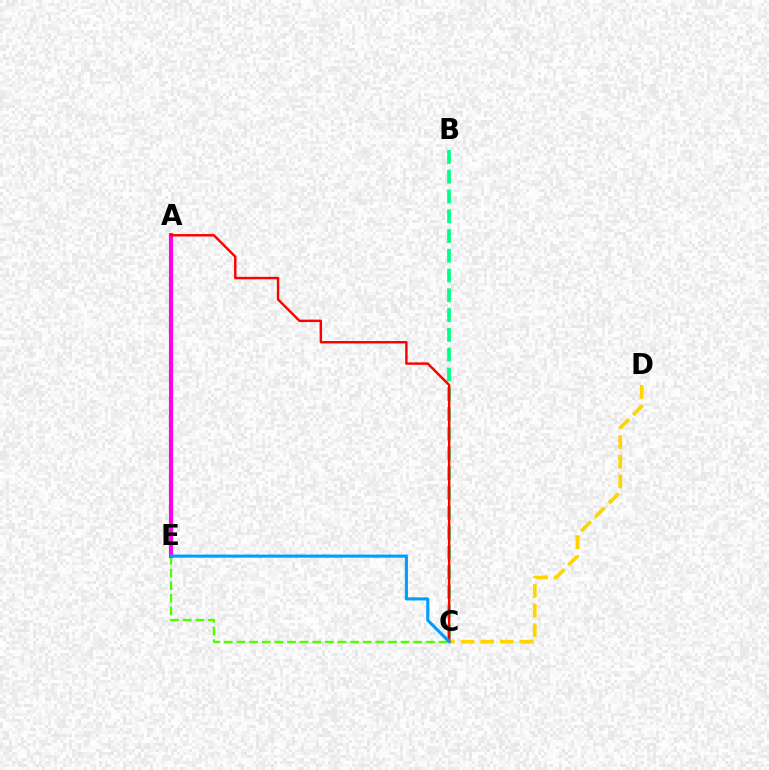{('B', 'C'): [{'color': '#00ff86', 'line_style': 'dashed', 'thickness': 2.69}], ('A', 'E'): [{'color': '#3700ff', 'line_style': 'dashed', 'thickness': 1.79}, {'color': '#ff00ed', 'line_style': 'solid', 'thickness': 2.97}], ('C', 'D'): [{'color': '#ffd500', 'line_style': 'dashed', 'thickness': 2.67}], ('C', 'E'): [{'color': '#4fff00', 'line_style': 'dashed', 'thickness': 1.72}, {'color': '#009eff', 'line_style': 'solid', 'thickness': 2.25}], ('A', 'C'): [{'color': '#ff0000', 'line_style': 'solid', 'thickness': 1.75}]}